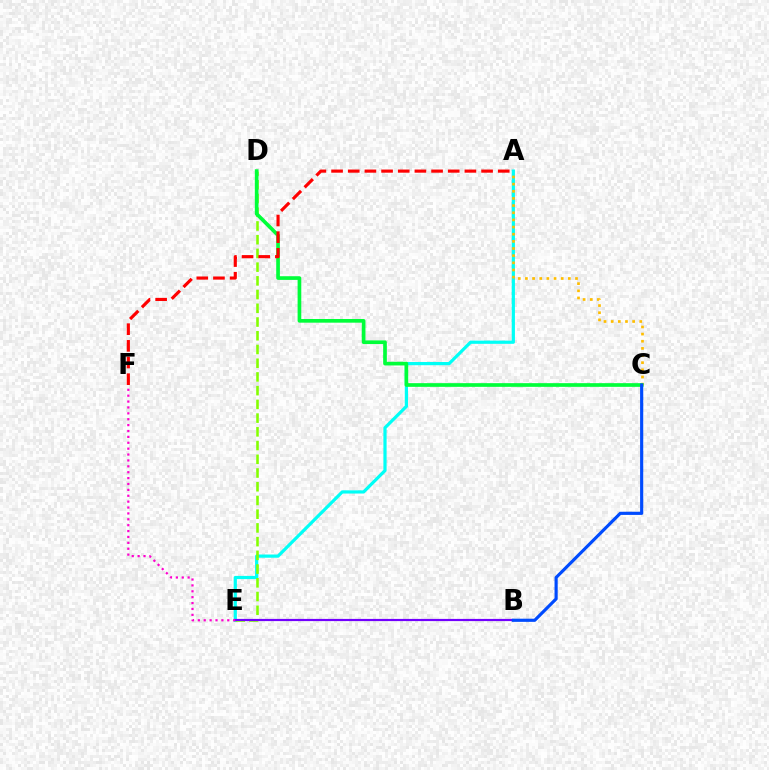{('A', 'E'): [{'color': '#00fff6', 'line_style': 'solid', 'thickness': 2.31}], ('A', 'C'): [{'color': '#ffbd00', 'line_style': 'dotted', 'thickness': 1.94}], ('D', 'E'): [{'color': '#84ff00', 'line_style': 'dashed', 'thickness': 1.86}], ('C', 'D'): [{'color': '#00ff39', 'line_style': 'solid', 'thickness': 2.65}], ('B', 'E'): [{'color': '#7200ff', 'line_style': 'solid', 'thickness': 1.57}], ('E', 'F'): [{'color': '#ff00cf', 'line_style': 'dotted', 'thickness': 1.6}], ('A', 'F'): [{'color': '#ff0000', 'line_style': 'dashed', 'thickness': 2.26}], ('B', 'C'): [{'color': '#004bff', 'line_style': 'solid', 'thickness': 2.27}]}